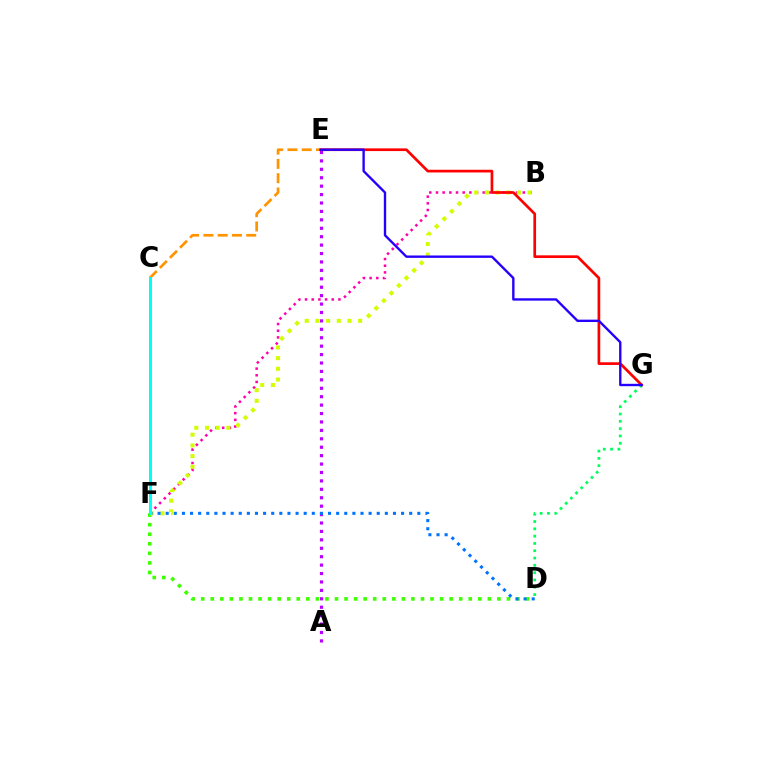{('D', 'F'): [{'color': '#3dff00', 'line_style': 'dotted', 'thickness': 2.6}, {'color': '#0074ff', 'line_style': 'dotted', 'thickness': 2.21}], ('A', 'E'): [{'color': '#b900ff', 'line_style': 'dotted', 'thickness': 2.29}], ('C', 'E'): [{'color': '#ff9400', 'line_style': 'dashed', 'thickness': 1.94}], ('B', 'F'): [{'color': '#ff00ac', 'line_style': 'dotted', 'thickness': 1.81}, {'color': '#d1ff00', 'line_style': 'dotted', 'thickness': 2.9}], ('D', 'G'): [{'color': '#00ff5c', 'line_style': 'dotted', 'thickness': 1.98}], ('C', 'F'): [{'color': '#00fff6', 'line_style': 'solid', 'thickness': 2.18}], ('E', 'G'): [{'color': '#ff0000', 'line_style': 'solid', 'thickness': 1.94}, {'color': '#2500ff', 'line_style': 'solid', 'thickness': 1.7}]}